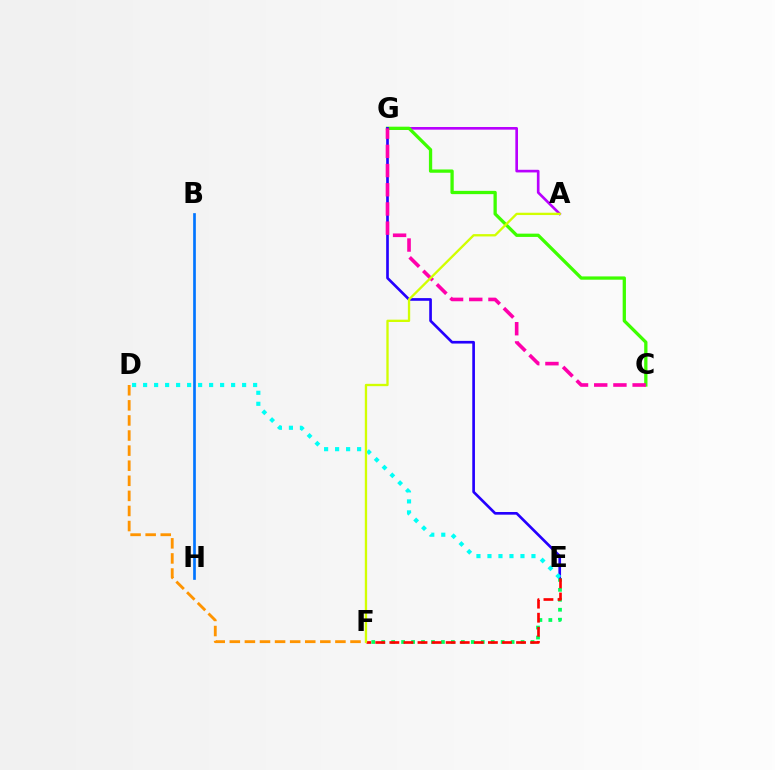{('A', 'G'): [{'color': '#b900ff', 'line_style': 'solid', 'thickness': 1.91}], ('C', 'G'): [{'color': '#3dff00', 'line_style': 'solid', 'thickness': 2.36}, {'color': '#ff00ac', 'line_style': 'dashed', 'thickness': 2.61}], ('D', 'F'): [{'color': '#ff9400', 'line_style': 'dashed', 'thickness': 2.05}], ('E', 'F'): [{'color': '#00ff5c', 'line_style': 'dotted', 'thickness': 2.7}, {'color': '#ff0000', 'line_style': 'dashed', 'thickness': 1.91}], ('E', 'G'): [{'color': '#2500ff', 'line_style': 'solid', 'thickness': 1.92}], ('D', 'E'): [{'color': '#00fff6', 'line_style': 'dotted', 'thickness': 2.99}], ('B', 'H'): [{'color': '#0074ff', 'line_style': 'solid', 'thickness': 1.93}], ('A', 'F'): [{'color': '#d1ff00', 'line_style': 'solid', 'thickness': 1.67}]}